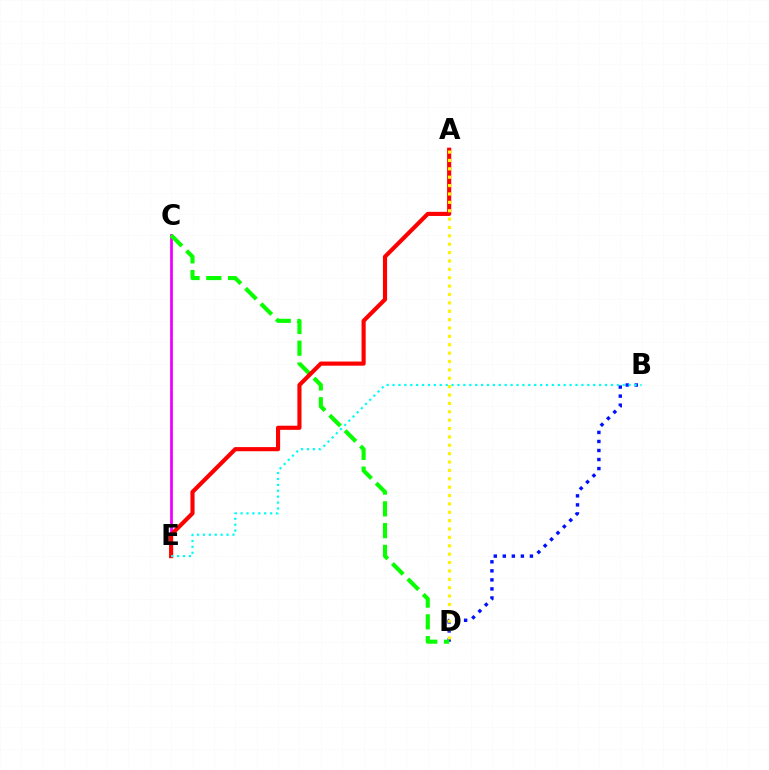{('B', 'D'): [{'color': '#0010ff', 'line_style': 'dotted', 'thickness': 2.45}], ('C', 'E'): [{'color': '#ee00ff', 'line_style': 'solid', 'thickness': 1.99}], ('C', 'D'): [{'color': '#08ff00', 'line_style': 'dashed', 'thickness': 2.96}], ('A', 'E'): [{'color': '#ff0000', 'line_style': 'solid', 'thickness': 2.98}], ('A', 'D'): [{'color': '#fcf500', 'line_style': 'dotted', 'thickness': 2.28}], ('B', 'E'): [{'color': '#00fff6', 'line_style': 'dotted', 'thickness': 1.6}]}